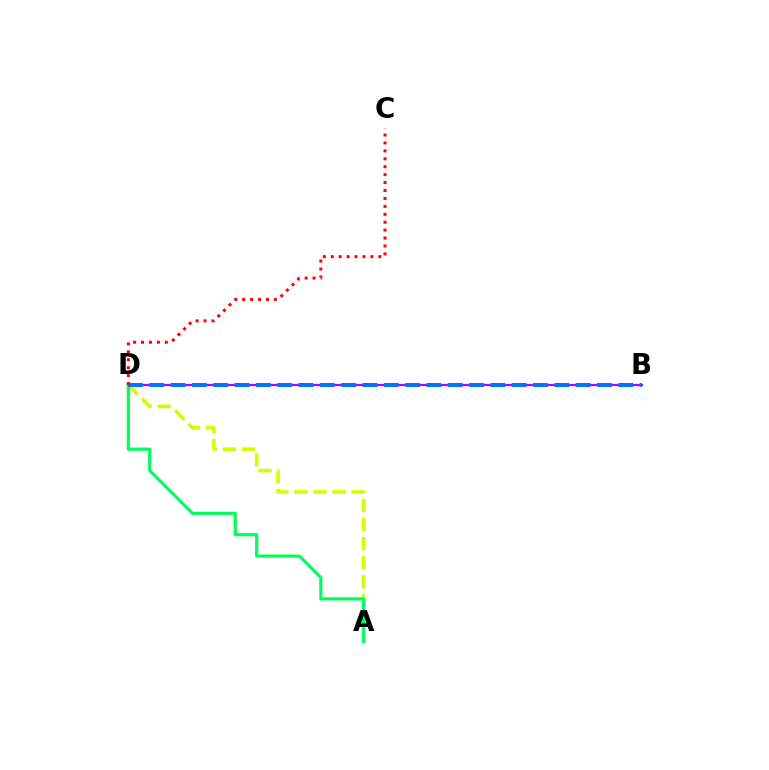{('B', 'D'): [{'color': '#b900ff', 'line_style': 'solid', 'thickness': 1.58}, {'color': '#0074ff', 'line_style': 'dashed', 'thickness': 2.9}], ('A', 'D'): [{'color': '#d1ff00', 'line_style': 'dashed', 'thickness': 2.59}, {'color': '#00ff5c', 'line_style': 'solid', 'thickness': 2.3}], ('C', 'D'): [{'color': '#ff0000', 'line_style': 'dotted', 'thickness': 2.15}]}